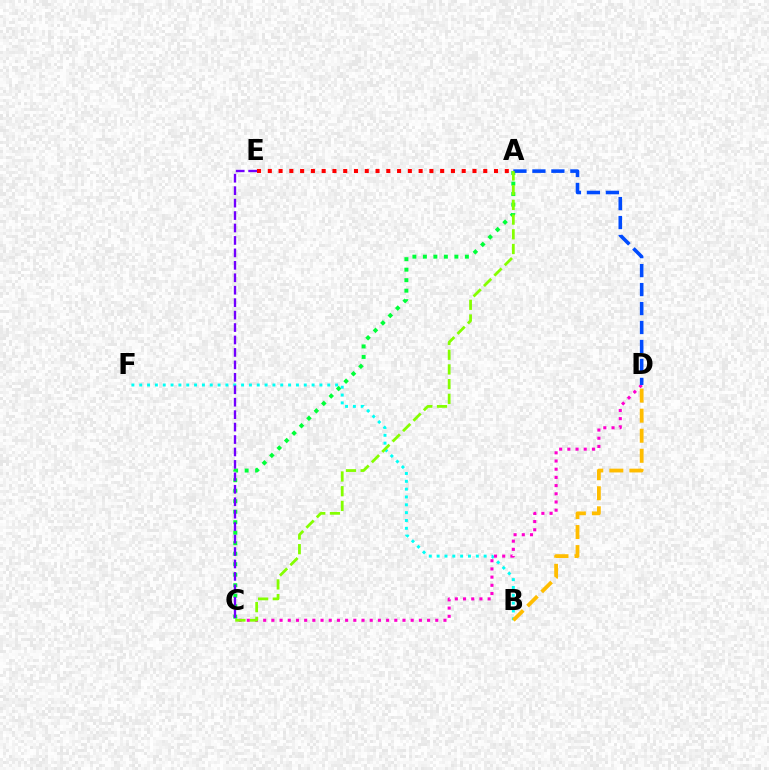{('A', 'C'): [{'color': '#00ff39', 'line_style': 'dotted', 'thickness': 2.85}, {'color': '#84ff00', 'line_style': 'dashed', 'thickness': 2.0}], ('B', 'F'): [{'color': '#00fff6', 'line_style': 'dotted', 'thickness': 2.13}], ('A', 'E'): [{'color': '#ff0000', 'line_style': 'dotted', 'thickness': 2.93}], ('B', 'D'): [{'color': '#ffbd00', 'line_style': 'dashed', 'thickness': 2.72}], ('C', 'E'): [{'color': '#7200ff', 'line_style': 'dashed', 'thickness': 1.69}], ('C', 'D'): [{'color': '#ff00cf', 'line_style': 'dotted', 'thickness': 2.23}], ('A', 'D'): [{'color': '#004bff', 'line_style': 'dashed', 'thickness': 2.58}]}